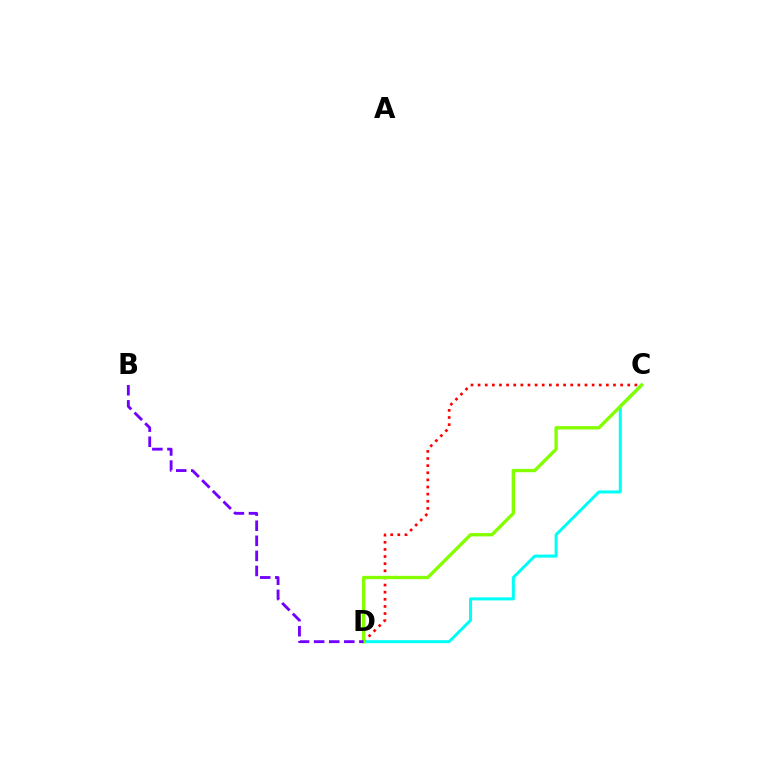{('C', 'D'): [{'color': '#ff0000', 'line_style': 'dotted', 'thickness': 1.94}, {'color': '#00fff6', 'line_style': 'solid', 'thickness': 2.17}, {'color': '#84ff00', 'line_style': 'solid', 'thickness': 2.4}], ('B', 'D'): [{'color': '#7200ff', 'line_style': 'dashed', 'thickness': 2.05}]}